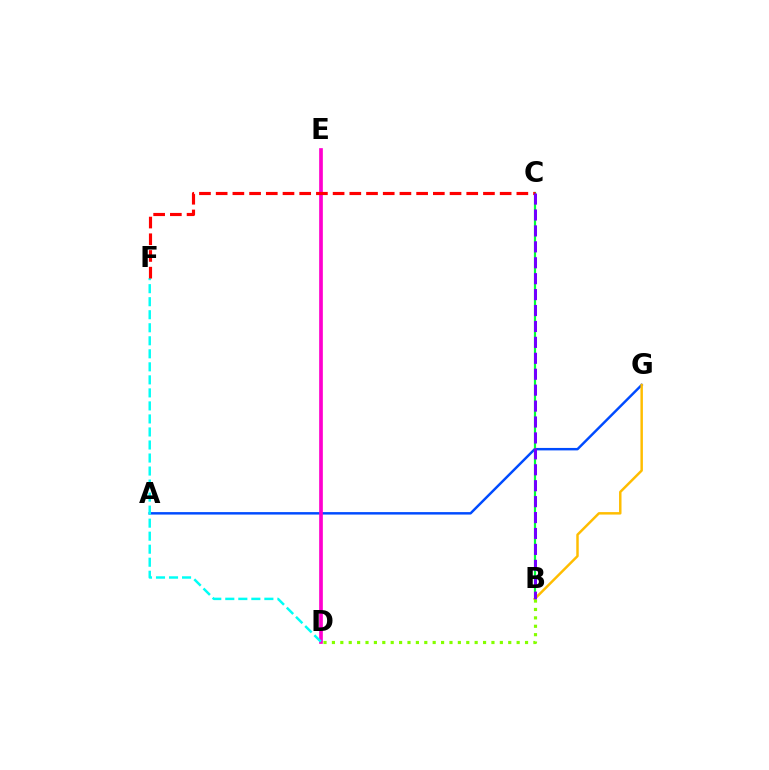{('A', 'G'): [{'color': '#004bff', 'line_style': 'solid', 'thickness': 1.77}], ('B', 'C'): [{'color': '#00ff39', 'line_style': 'solid', 'thickness': 1.58}, {'color': '#7200ff', 'line_style': 'dashed', 'thickness': 2.16}], ('B', 'G'): [{'color': '#ffbd00', 'line_style': 'solid', 'thickness': 1.78}], ('D', 'E'): [{'color': '#ff00cf', 'line_style': 'solid', 'thickness': 2.66}], ('D', 'F'): [{'color': '#00fff6', 'line_style': 'dashed', 'thickness': 1.77}], ('C', 'F'): [{'color': '#ff0000', 'line_style': 'dashed', 'thickness': 2.27}], ('B', 'D'): [{'color': '#84ff00', 'line_style': 'dotted', 'thickness': 2.28}]}